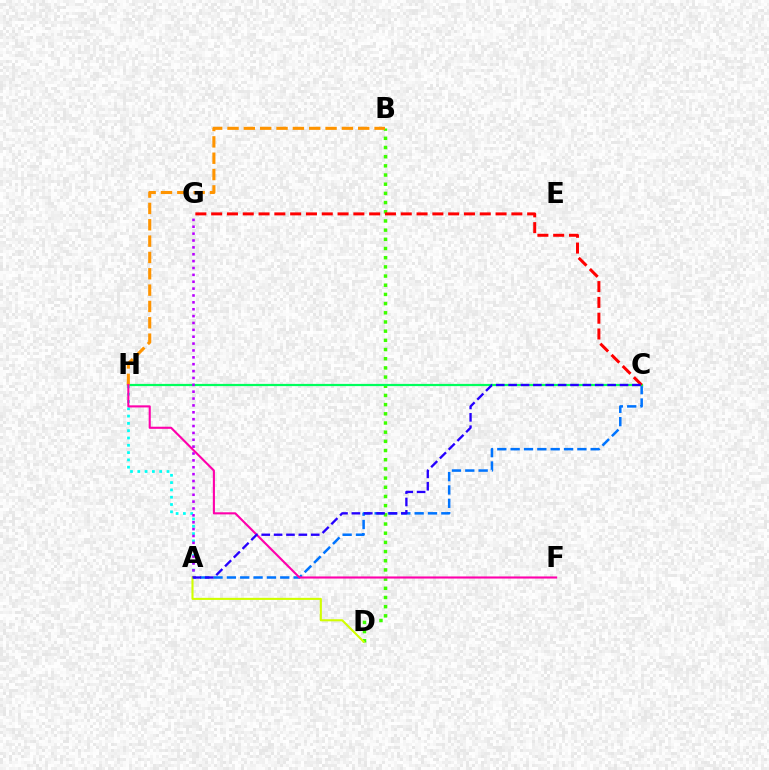{('A', 'C'): [{'color': '#0074ff', 'line_style': 'dashed', 'thickness': 1.81}, {'color': '#2500ff', 'line_style': 'dashed', 'thickness': 1.68}], ('B', 'D'): [{'color': '#3dff00', 'line_style': 'dotted', 'thickness': 2.5}], ('C', 'H'): [{'color': '#00ff5c', 'line_style': 'solid', 'thickness': 1.59}], ('A', 'H'): [{'color': '#00fff6', 'line_style': 'dotted', 'thickness': 1.98}], ('B', 'H'): [{'color': '#ff9400', 'line_style': 'dashed', 'thickness': 2.22}], ('A', 'G'): [{'color': '#b900ff', 'line_style': 'dotted', 'thickness': 1.87}], ('F', 'H'): [{'color': '#ff00ac', 'line_style': 'solid', 'thickness': 1.52}], ('A', 'D'): [{'color': '#d1ff00', 'line_style': 'solid', 'thickness': 1.51}], ('C', 'G'): [{'color': '#ff0000', 'line_style': 'dashed', 'thickness': 2.15}]}